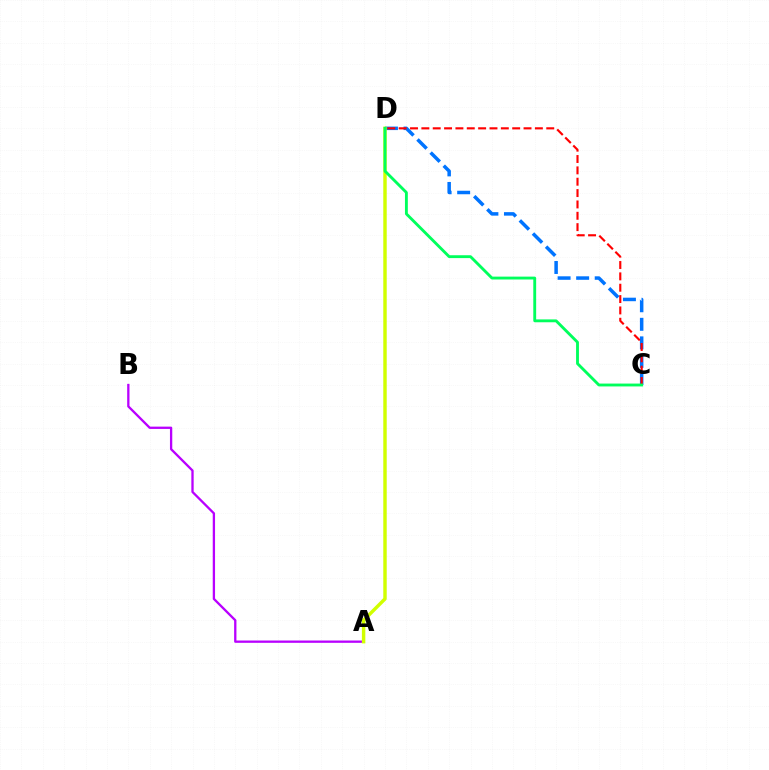{('A', 'B'): [{'color': '#b900ff', 'line_style': 'solid', 'thickness': 1.66}], ('C', 'D'): [{'color': '#0074ff', 'line_style': 'dashed', 'thickness': 2.52}, {'color': '#ff0000', 'line_style': 'dashed', 'thickness': 1.54}, {'color': '#00ff5c', 'line_style': 'solid', 'thickness': 2.06}], ('A', 'D'): [{'color': '#d1ff00', 'line_style': 'solid', 'thickness': 2.48}]}